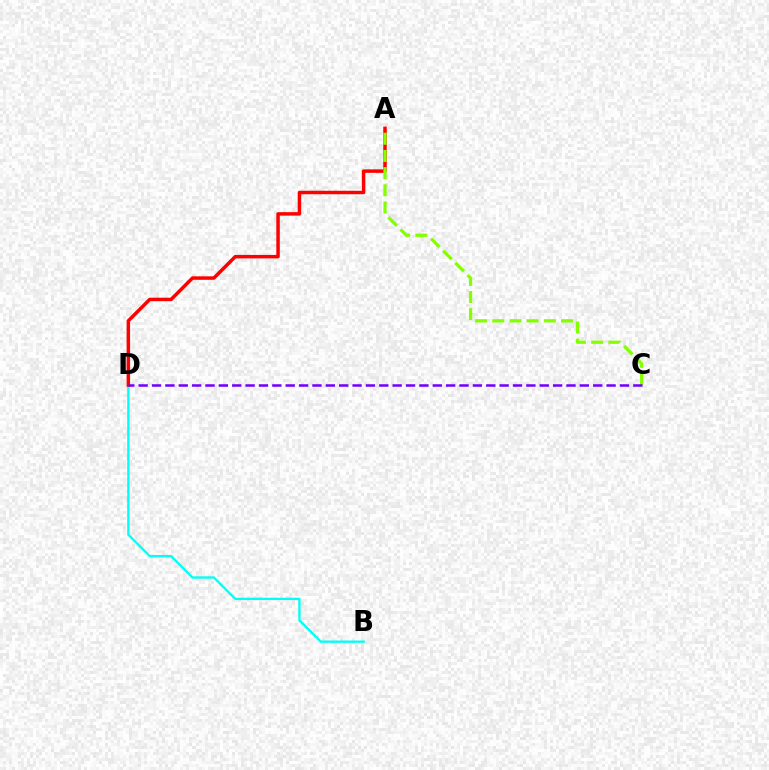{('B', 'D'): [{'color': '#00fff6', 'line_style': 'solid', 'thickness': 1.67}], ('A', 'D'): [{'color': '#ff0000', 'line_style': 'solid', 'thickness': 2.5}], ('A', 'C'): [{'color': '#84ff00', 'line_style': 'dashed', 'thickness': 2.33}], ('C', 'D'): [{'color': '#7200ff', 'line_style': 'dashed', 'thickness': 1.82}]}